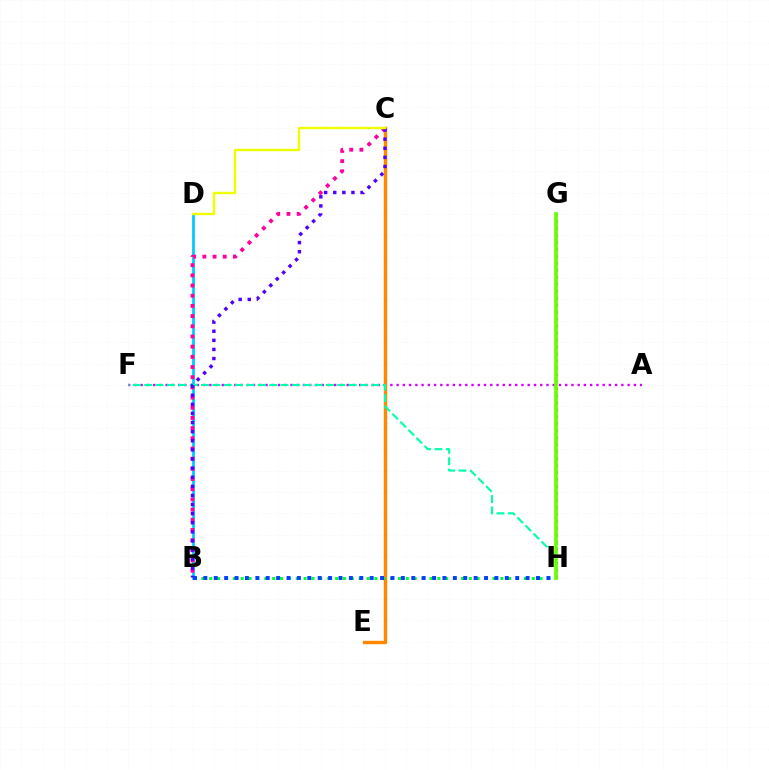{('A', 'F'): [{'color': '#d600ff', 'line_style': 'dotted', 'thickness': 1.7}], ('G', 'H'): [{'color': '#ff0000', 'line_style': 'dotted', 'thickness': 1.89}, {'color': '#66ff00', 'line_style': 'solid', 'thickness': 2.63}], ('B', 'D'): [{'color': '#00c7ff', 'line_style': 'solid', 'thickness': 1.96}], ('C', 'E'): [{'color': '#ff8800', 'line_style': 'solid', 'thickness': 2.45}], ('B', 'H'): [{'color': '#00ff27', 'line_style': 'dotted', 'thickness': 2.14}, {'color': '#003fff', 'line_style': 'dotted', 'thickness': 2.82}], ('F', 'H'): [{'color': '#00ffaf', 'line_style': 'dashed', 'thickness': 1.54}], ('B', 'C'): [{'color': '#ff00a0', 'line_style': 'dotted', 'thickness': 2.77}, {'color': '#4f00ff', 'line_style': 'dotted', 'thickness': 2.47}], ('C', 'D'): [{'color': '#eeff00', 'line_style': 'solid', 'thickness': 1.73}]}